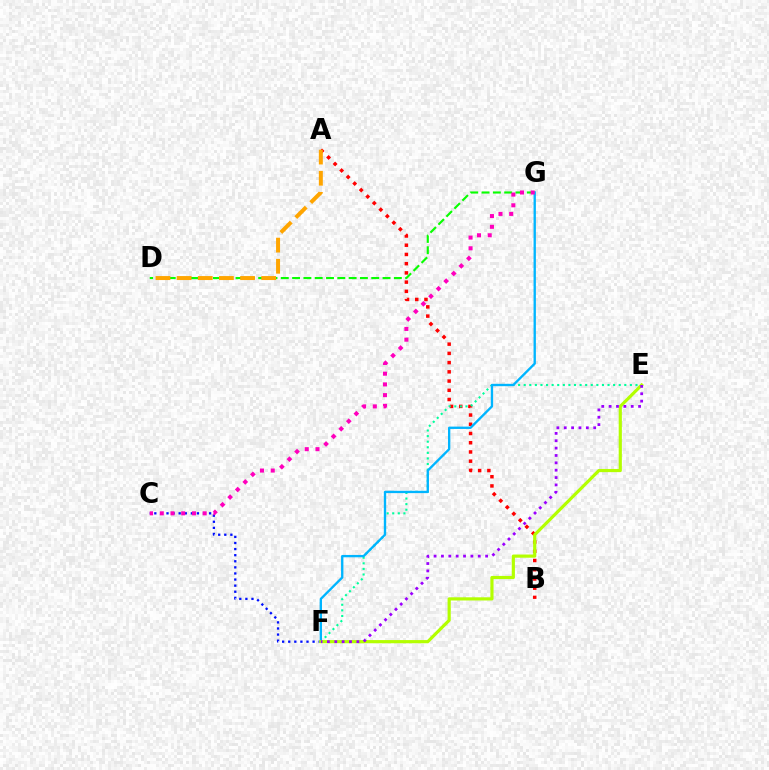{('C', 'F'): [{'color': '#0010ff', 'line_style': 'dotted', 'thickness': 1.65}], ('A', 'B'): [{'color': '#ff0000', 'line_style': 'dotted', 'thickness': 2.51}], ('D', 'G'): [{'color': '#08ff00', 'line_style': 'dashed', 'thickness': 1.54}], ('A', 'D'): [{'color': '#ffa500', 'line_style': 'dashed', 'thickness': 2.87}], ('E', 'F'): [{'color': '#00ff9d', 'line_style': 'dotted', 'thickness': 1.52}, {'color': '#b3ff00', 'line_style': 'solid', 'thickness': 2.28}, {'color': '#9b00ff', 'line_style': 'dotted', 'thickness': 2.0}], ('F', 'G'): [{'color': '#00b5ff', 'line_style': 'solid', 'thickness': 1.69}], ('C', 'G'): [{'color': '#ff00bd', 'line_style': 'dotted', 'thickness': 2.91}]}